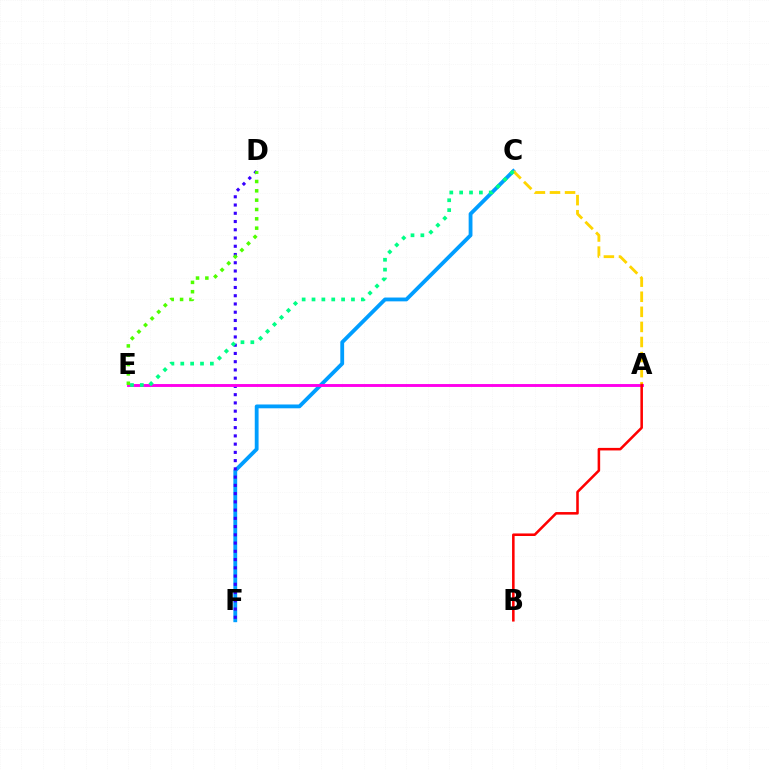{('C', 'F'): [{'color': '#009eff', 'line_style': 'solid', 'thickness': 2.75}], ('D', 'F'): [{'color': '#3700ff', 'line_style': 'dotted', 'thickness': 2.24}], ('A', 'E'): [{'color': '#ff00ed', 'line_style': 'solid', 'thickness': 2.09}], ('D', 'E'): [{'color': '#4fff00', 'line_style': 'dotted', 'thickness': 2.54}], ('A', 'C'): [{'color': '#ffd500', 'line_style': 'dashed', 'thickness': 2.05}], ('A', 'B'): [{'color': '#ff0000', 'line_style': 'solid', 'thickness': 1.84}], ('C', 'E'): [{'color': '#00ff86', 'line_style': 'dotted', 'thickness': 2.68}]}